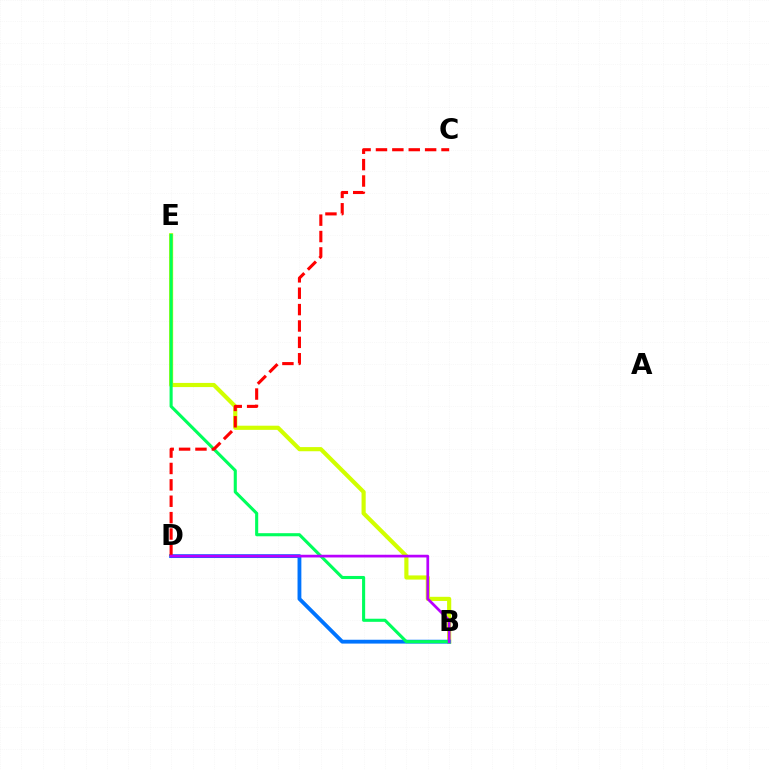{('B', 'E'): [{'color': '#d1ff00', 'line_style': 'solid', 'thickness': 2.99}, {'color': '#00ff5c', 'line_style': 'solid', 'thickness': 2.23}], ('B', 'D'): [{'color': '#0074ff', 'line_style': 'solid', 'thickness': 2.76}, {'color': '#b900ff', 'line_style': 'solid', 'thickness': 1.96}], ('C', 'D'): [{'color': '#ff0000', 'line_style': 'dashed', 'thickness': 2.23}]}